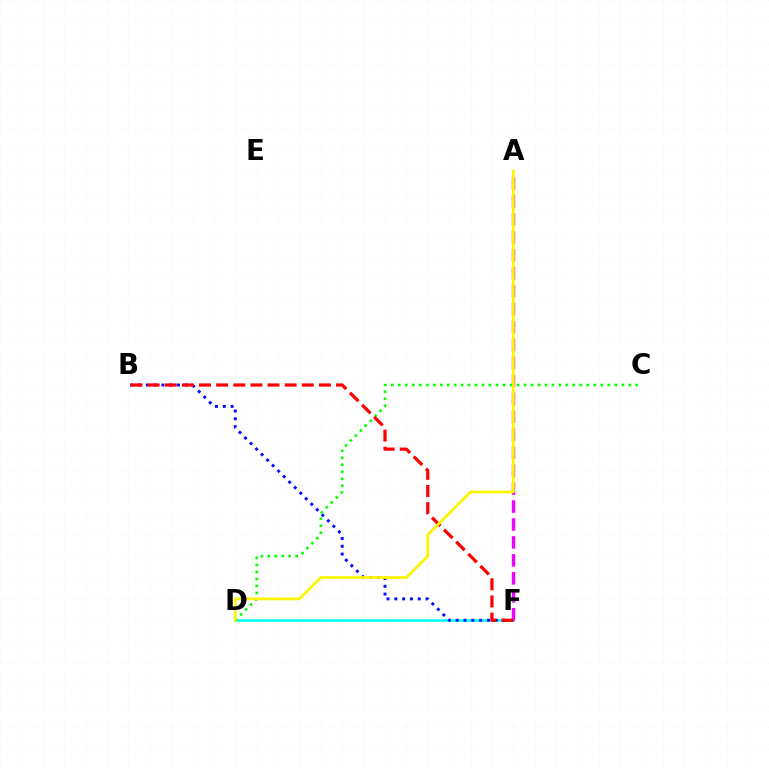{('D', 'F'): [{'color': '#00fff6', 'line_style': 'solid', 'thickness': 1.84}], ('B', 'F'): [{'color': '#0010ff', 'line_style': 'dotted', 'thickness': 2.12}, {'color': '#ff0000', 'line_style': 'dashed', 'thickness': 2.33}], ('A', 'F'): [{'color': '#ee00ff', 'line_style': 'dashed', 'thickness': 2.44}], ('C', 'D'): [{'color': '#08ff00', 'line_style': 'dotted', 'thickness': 1.9}], ('A', 'D'): [{'color': '#fcf500', 'line_style': 'solid', 'thickness': 1.99}]}